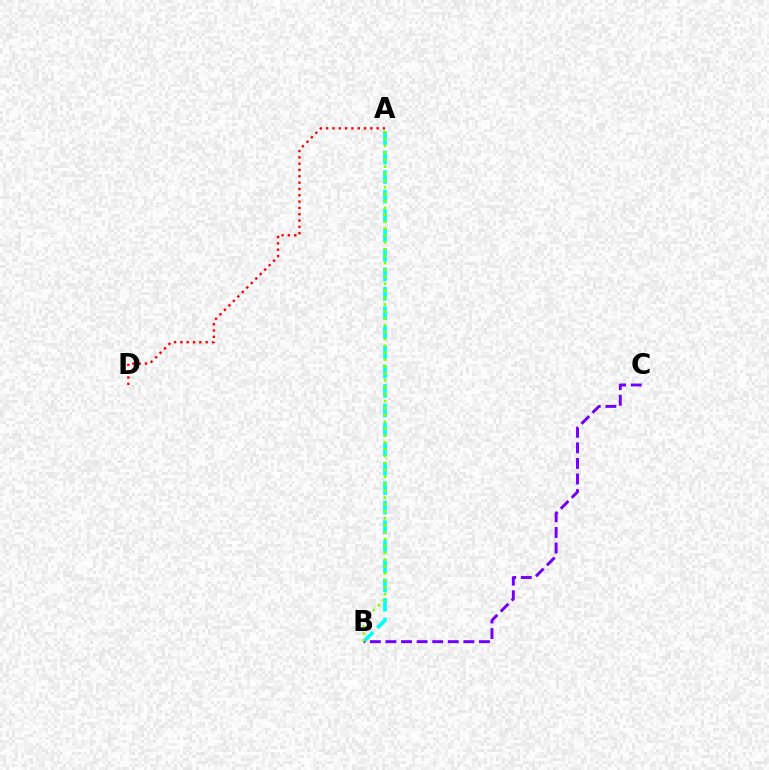{('A', 'B'): [{'color': '#00fff6', 'line_style': 'dashed', 'thickness': 2.64}, {'color': '#84ff00', 'line_style': 'dotted', 'thickness': 1.87}], ('B', 'C'): [{'color': '#7200ff', 'line_style': 'dashed', 'thickness': 2.12}], ('A', 'D'): [{'color': '#ff0000', 'line_style': 'dotted', 'thickness': 1.72}]}